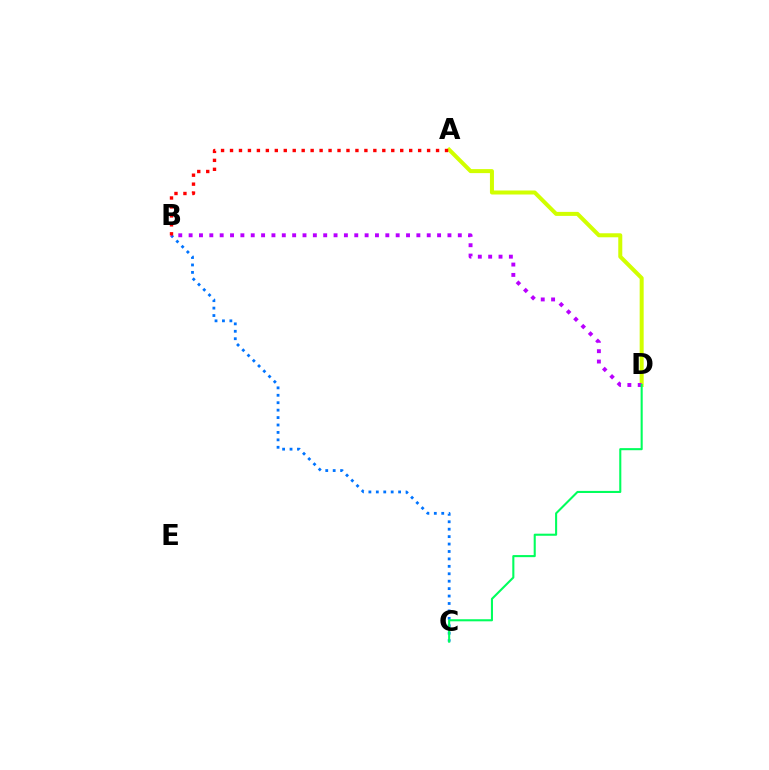{('B', 'C'): [{'color': '#0074ff', 'line_style': 'dotted', 'thickness': 2.02}], ('A', 'D'): [{'color': '#d1ff00', 'line_style': 'solid', 'thickness': 2.89}], ('B', 'D'): [{'color': '#b900ff', 'line_style': 'dotted', 'thickness': 2.81}], ('A', 'B'): [{'color': '#ff0000', 'line_style': 'dotted', 'thickness': 2.43}], ('C', 'D'): [{'color': '#00ff5c', 'line_style': 'solid', 'thickness': 1.5}]}